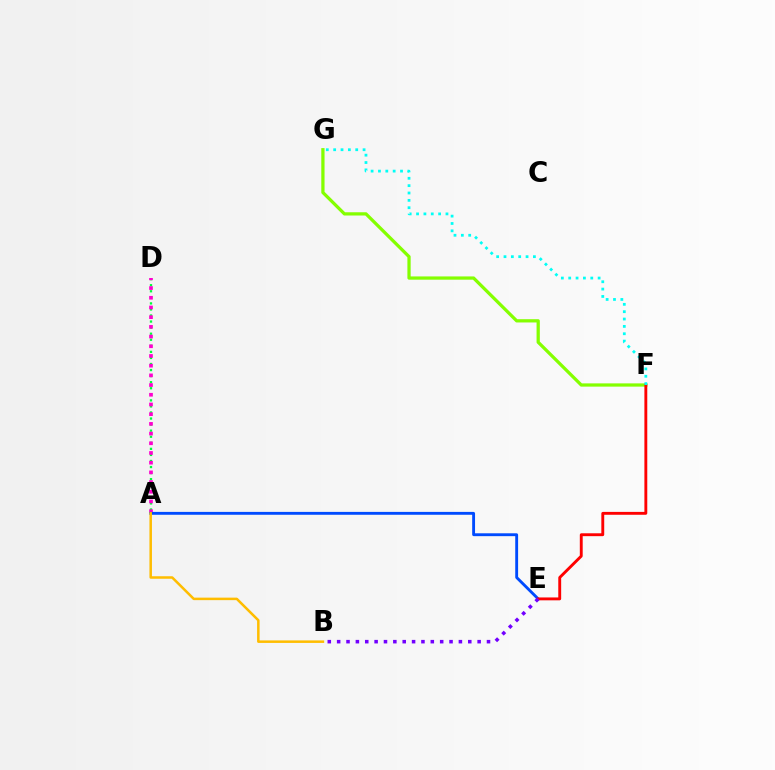{('A', 'D'): [{'color': '#00ff39', 'line_style': 'dotted', 'thickness': 1.65}, {'color': '#ff00cf', 'line_style': 'dotted', 'thickness': 2.64}], ('F', 'G'): [{'color': '#84ff00', 'line_style': 'solid', 'thickness': 2.34}, {'color': '#00fff6', 'line_style': 'dotted', 'thickness': 2.0}], ('A', 'E'): [{'color': '#004bff', 'line_style': 'solid', 'thickness': 2.06}], ('A', 'B'): [{'color': '#ffbd00', 'line_style': 'solid', 'thickness': 1.81}], ('E', 'F'): [{'color': '#ff0000', 'line_style': 'solid', 'thickness': 2.07}], ('B', 'E'): [{'color': '#7200ff', 'line_style': 'dotted', 'thickness': 2.54}]}